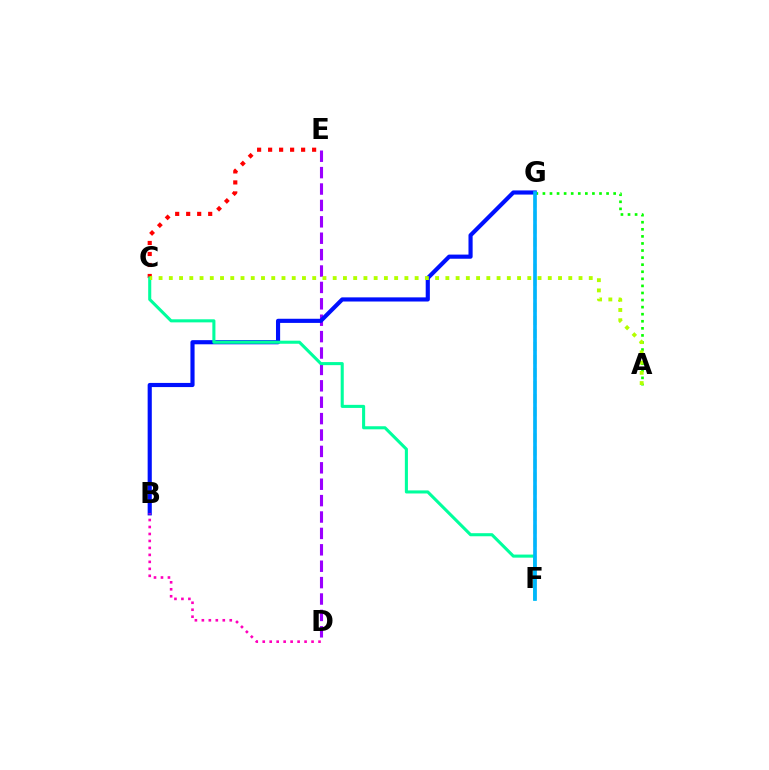{('F', 'G'): [{'color': '#ffa500', 'line_style': 'dashed', 'thickness': 1.77}, {'color': '#00b5ff', 'line_style': 'solid', 'thickness': 2.64}], ('D', 'E'): [{'color': '#9b00ff', 'line_style': 'dashed', 'thickness': 2.23}], ('C', 'E'): [{'color': '#ff0000', 'line_style': 'dotted', 'thickness': 2.99}], ('A', 'G'): [{'color': '#08ff00', 'line_style': 'dotted', 'thickness': 1.92}], ('B', 'G'): [{'color': '#0010ff', 'line_style': 'solid', 'thickness': 2.98}], ('C', 'F'): [{'color': '#00ff9d', 'line_style': 'solid', 'thickness': 2.21}], ('B', 'D'): [{'color': '#ff00bd', 'line_style': 'dotted', 'thickness': 1.89}], ('A', 'C'): [{'color': '#b3ff00', 'line_style': 'dotted', 'thickness': 2.78}]}